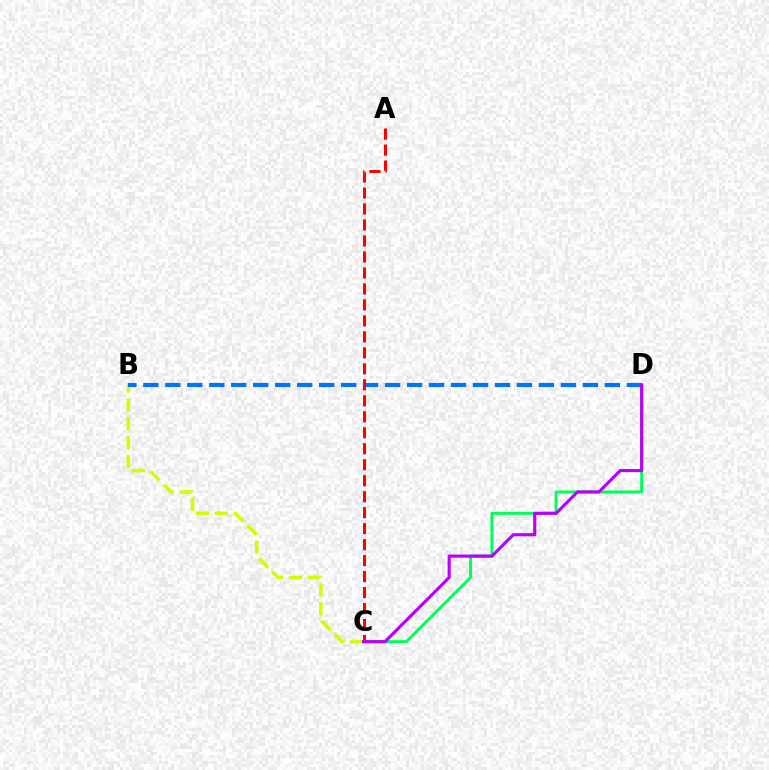{('B', 'C'): [{'color': '#d1ff00', 'line_style': 'dashed', 'thickness': 2.56}], ('C', 'D'): [{'color': '#00ff5c', 'line_style': 'solid', 'thickness': 2.14}, {'color': '#b900ff', 'line_style': 'solid', 'thickness': 2.26}], ('B', 'D'): [{'color': '#0074ff', 'line_style': 'dashed', 'thickness': 2.99}], ('A', 'C'): [{'color': '#ff0000', 'line_style': 'dashed', 'thickness': 2.17}]}